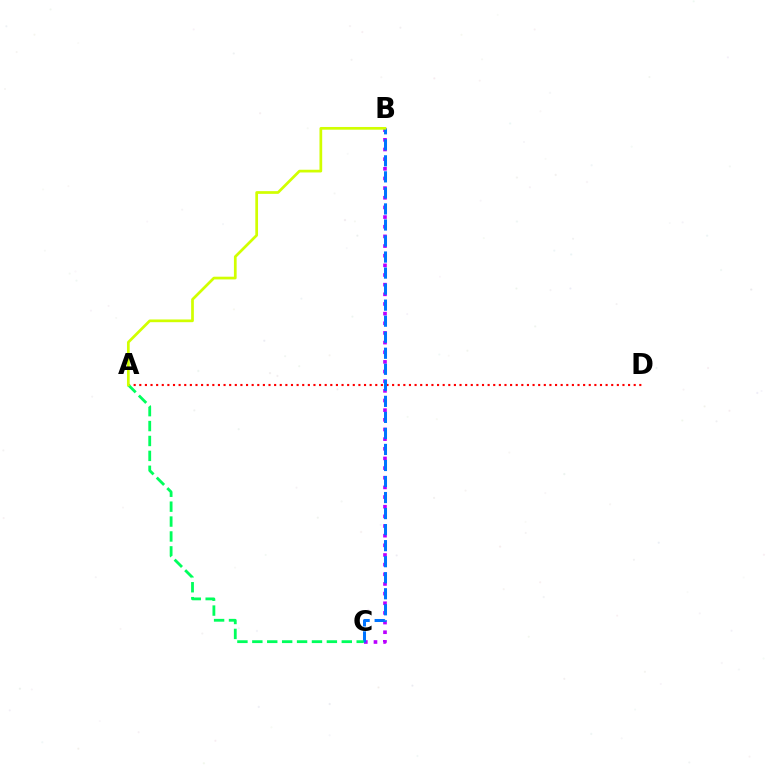{('A', 'D'): [{'color': '#ff0000', 'line_style': 'dotted', 'thickness': 1.53}], ('B', 'C'): [{'color': '#b900ff', 'line_style': 'dotted', 'thickness': 2.62}, {'color': '#0074ff', 'line_style': 'dashed', 'thickness': 2.18}], ('A', 'C'): [{'color': '#00ff5c', 'line_style': 'dashed', 'thickness': 2.03}], ('A', 'B'): [{'color': '#d1ff00', 'line_style': 'solid', 'thickness': 1.96}]}